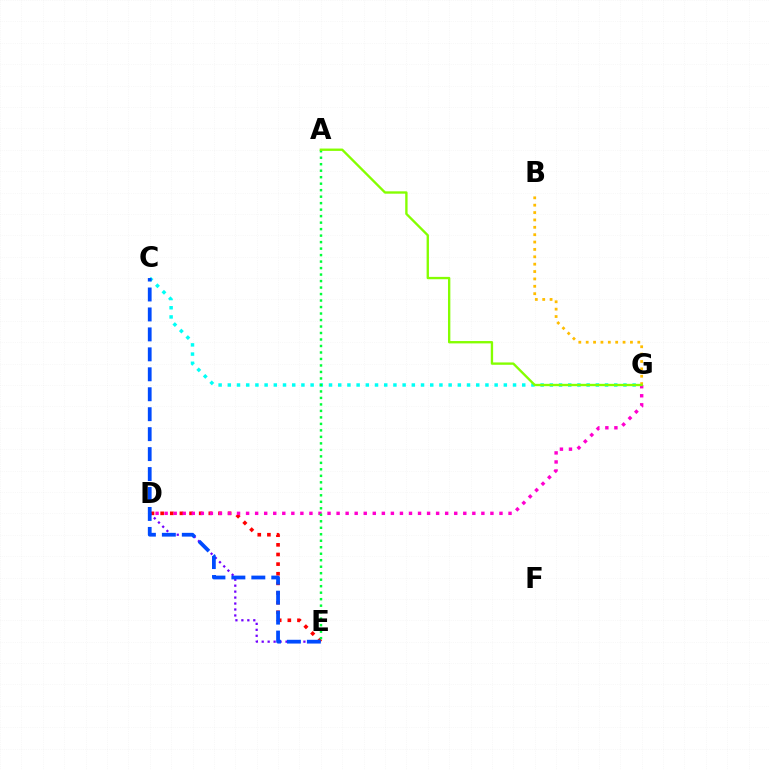{('D', 'E'): [{'color': '#ff0000', 'line_style': 'dotted', 'thickness': 2.62}, {'color': '#7200ff', 'line_style': 'dotted', 'thickness': 1.62}], ('B', 'G'): [{'color': '#ffbd00', 'line_style': 'dotted', 'thickness': 2.0}], ('D', 'G'): [{'color': '#ff00cf', 'line_style': 'dotted', 'thickness': 2.46}], ('C', 'G'): [{'color': '#00fff6', 'line_style': 'dotted', 'thickness': 2.5}], ('C', 'E'): [{'color': '#004bff', 'line_style': 'dashed', 'thickness': 2.71}], ('A', 'E'): [{'color': '#00ff39', 'line_style': 'dotted', 'thickness': 1.76}], ('A', 'G'): [{'color': '#84ff00', 'line_style': 'solid', 'thickness': 1.69}]}